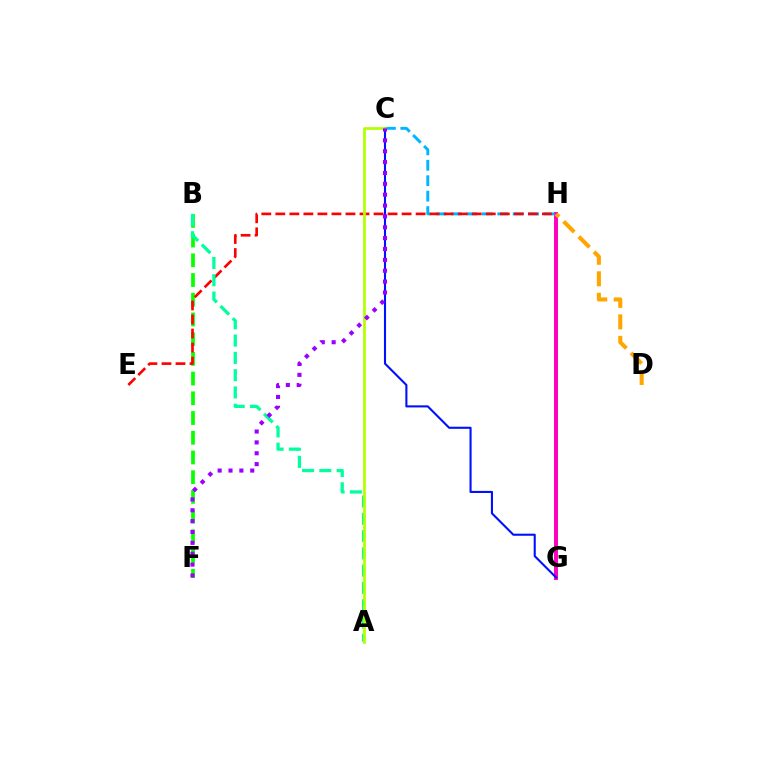{('G', 'H'): [{'color': '#ff00bd', 'line_style': 'solid', 'thickness': 2.83}], ('D', 'H'): [{'color': '#ffa500', 'line_style': 'dashed', 'thickness': 2.92}], ('B', 'F'): [{'color': '#08ff00', 'line_style': 'dashed', 'thickness': 2.68}], ('C', 'H'): [{'color': '#00b5ff', 'line_style': 'dashed', 'thickness': 2.1}], ('E', 'H'): [{'color': '#ff0000', 'line_style': 'dashed', 'thickness': 1.91}], ('C', 'G'): [{'color': '#0010ff', 'line_style': 'solid', 'thickness': 1.51}], ('A', 'B'): [{'color': '#00ff9d', 'line_style': 'dashed', 'thickness': 2.35}], ('A', 'C'): [{'color': '#b3ff00', 'line_style': 'solid', 'thickness': 1.97}], ('C', 'F'): [{'color': '#9b00ff', 'line_style': 'dotted', 'thickness': 2.95}]}